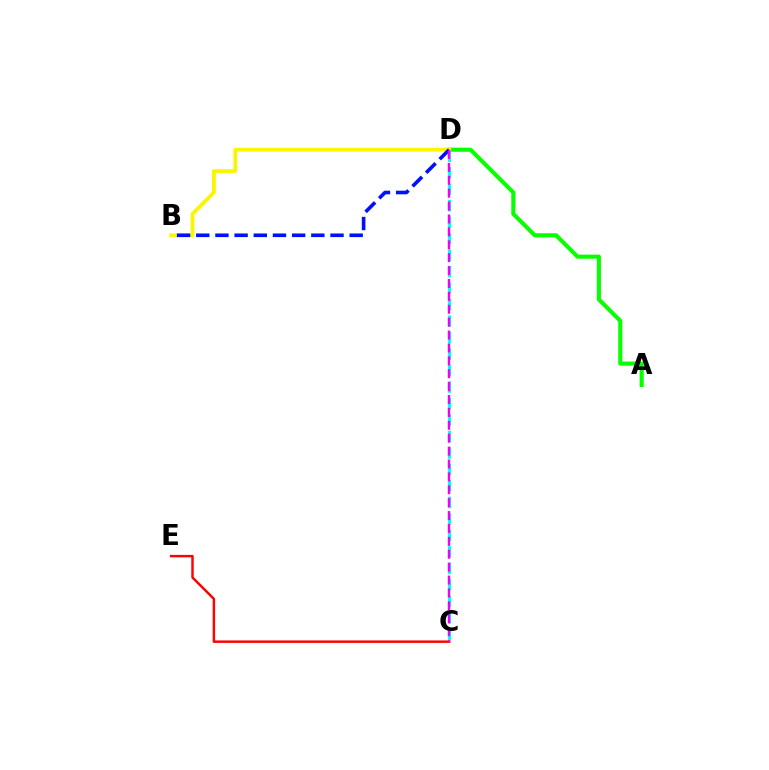{('C', 'D'): [{'color': '#00fff6', 'line_style': 'dashed', 'thickness': 2.24}, {'color': '#ee00ff', 'line_style': 'dashed', 'thickness': 1.75}], ('A', 'D'): [{'color': '#08ff00', 'line_style': 'solid', 'thickness': 2.94}], ('B', 'D'): [{'color': '#fcf500', 'line_style': 'solid', 'thickness': 2.69}, {'color': '#0010ff', 'line_style': 'dashed', 'thickness': 2.61}], ('C', 'E'): [{'color': '#ff0000', 'line_style': 'solid', 'thickness': 1.77}]}